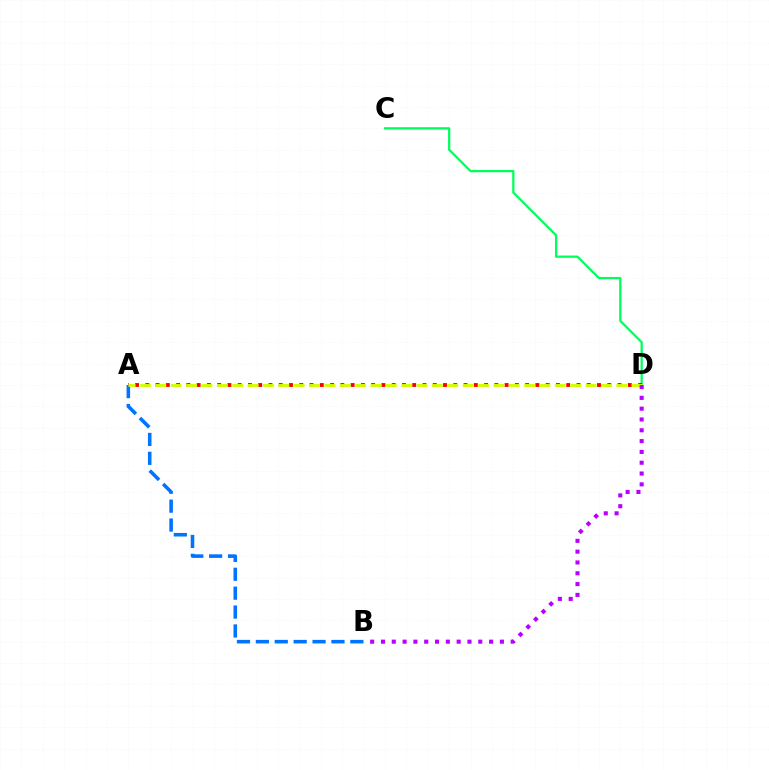{('C', 'D'): [{'color': '#00ff5c', 'line_style': 'solid', 'thickness': 1.62}], ('A', 'D'): [{'color': '#ff0000', 'line_style': 'dotted', 'thickness': 2.79}, {'color': '#d1ff00', 'line_style': 'dashed', 'thickness': 2.09}], ('A', 'B'): [{'color': '#0074ff', 'line_style': 'dashed', 'thickness': 2.57}], ('B', 'D'): [{'color': '#b900ff', 'line_style': 'dotted', 'thickness': 2.94}]}